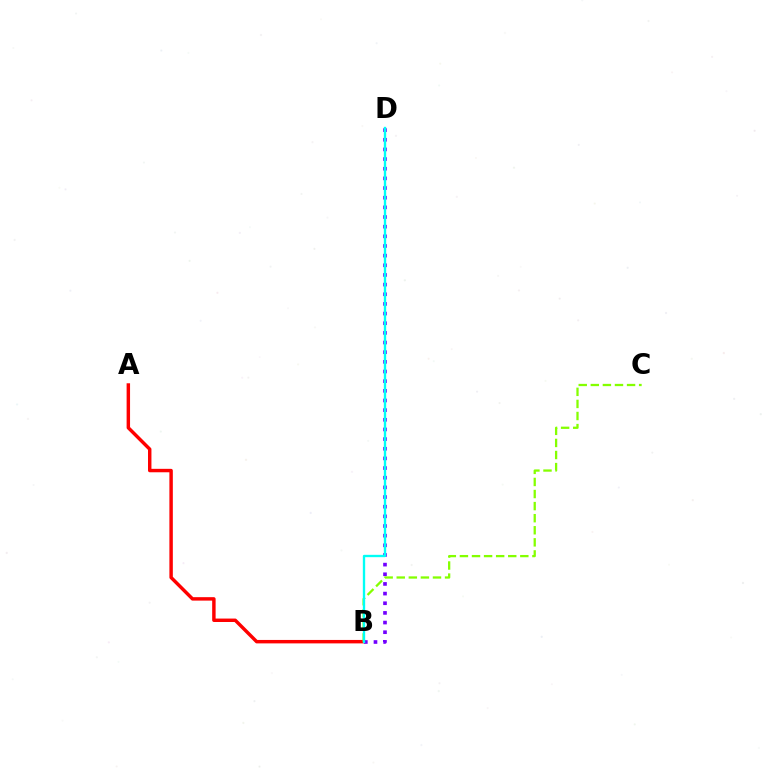{('A', 'B'): [{'color': '#ff0000', 'line_style': 'solid', 'thickness': 2.48}], ('B', 'C'): [{'color': '#84ff00', 'line_style': 'dashed', 'thickness': 1.64}], ('B', 'D'): [{'color': '#7200ff', 'line_style': 'dotted', 'thickness': 2.62}, {'color': '#00fff6', 'line_style': 'solid', 'thickness': 1.68}]}